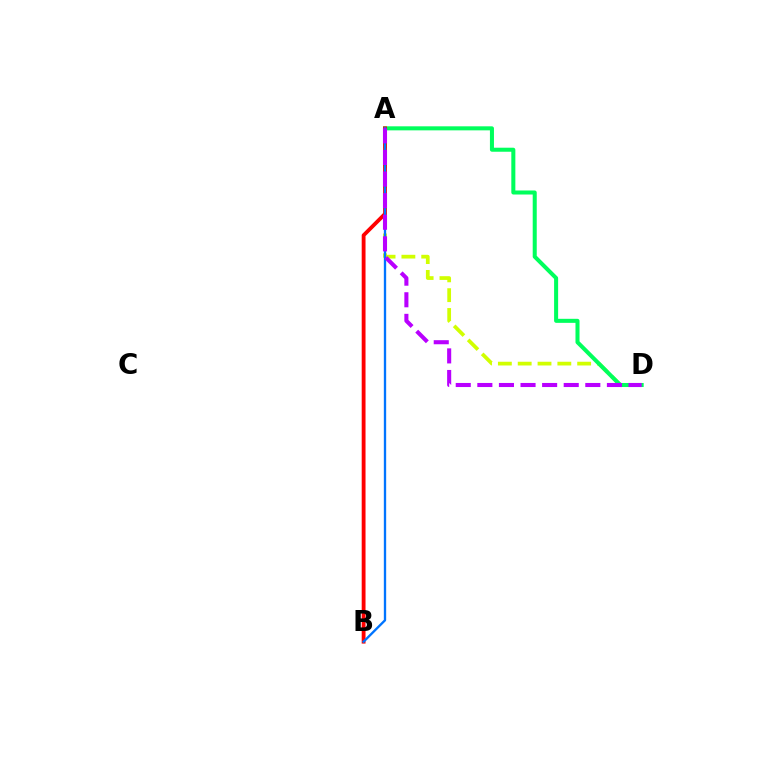{('A', 'D'): [{'color': '#d1ff00', 'line_style': 'dashed', 'thickness': 2.69}, {'color': '#00ff5c', 'line_style': 'solid', 'thickness': 2.9}, {'color': '#b900ff', 'line_style': 'dashed', 'thickness': 2.93}], ('A', 'B'): [{'color': '#ff0000', 'line_style': 'solid', 'thickness': 2.76}, {'color': '#0074ff', 'line_style': 'solid', 'thickness': 1.68}]}